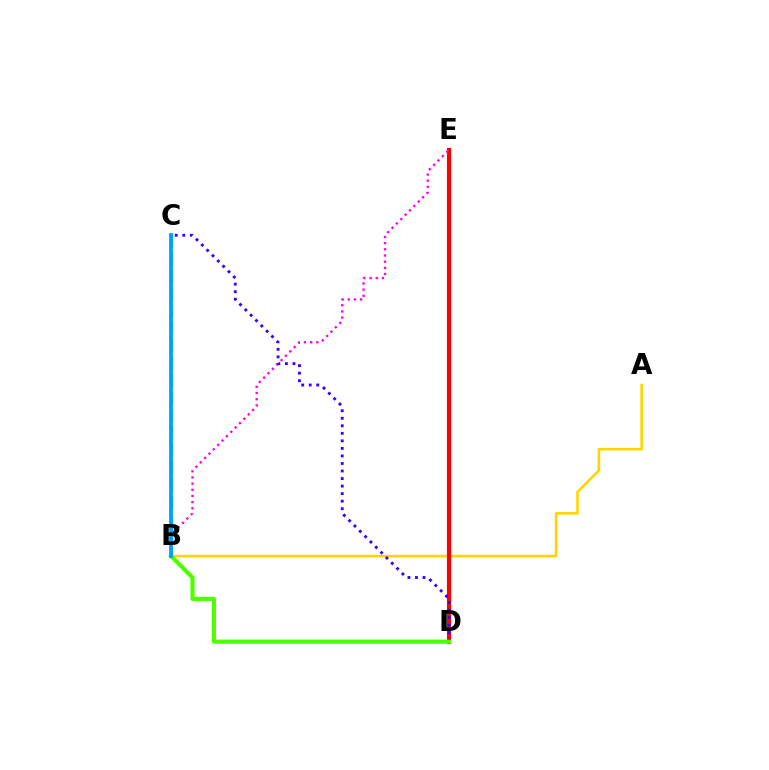{('A', 'B'): [{'color': '#ffd500', 'line_style': 'solid', 'thickness': 1.87}], ('B', 'C'): [{'color': '#00ff86', 'line_style': 'dashed', 'thickness': 2.36}, {'color': '#009eff', 'line_style': 'solid', 'thickness': 2.72}], ('D', 'E'): [{'color': '#ff0000', 'line_style': 'solid', 'thickness': 2.98}], ('B', 'E'): [{'color': '#ff00ed', 'line_style': 'dotted', 'thickness': 1.68}], ('C', 'D'): [{'color': '#3700ff', 'line_style': 'dotted', 'thickness': 2.05}], ('B', 'D'): [{'color': '#4fff00', 'line_style': 'solid', 'thickness': 2.99}]}